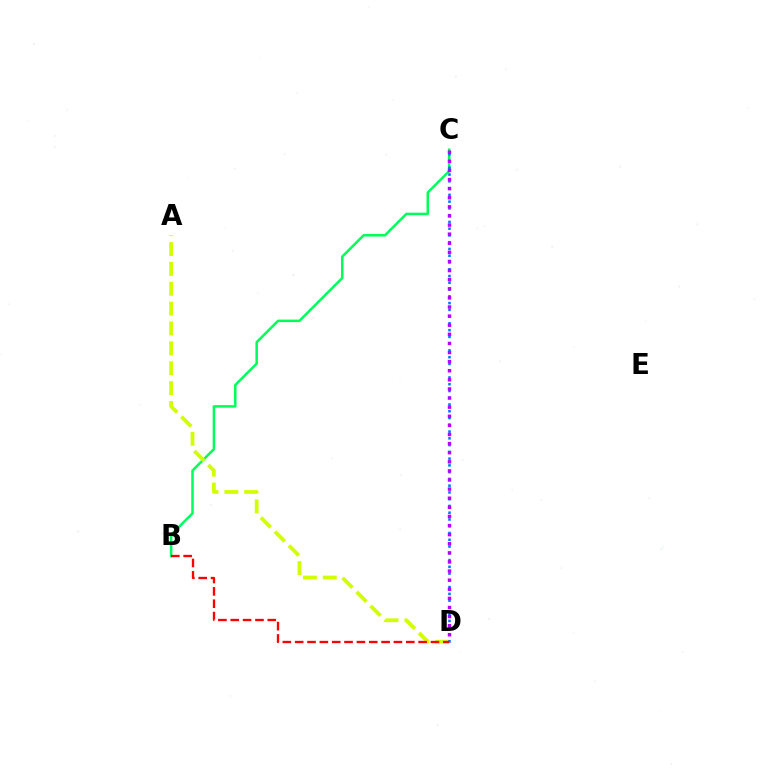{('B', 'C'): [{'color': '#00ff5c', 'line_style': 'solid', 'thickness': 1.81}], ('A', 'D'): [{'color': '#d1ff00', 'line_style': 'dashed', 'thickness': 2.7}], ('C', 'D'): [{'color': '#0074ff', 'line_style': 'dotted', 'thickness': 1.84}, {'color': '#b900ff', 'line_style': 'dotted', 'thickness': 2.47}], ('B', 'D'): [{'color': '#ff0000', 'line_style': 'dashed', 'thickness': 1.68}]}